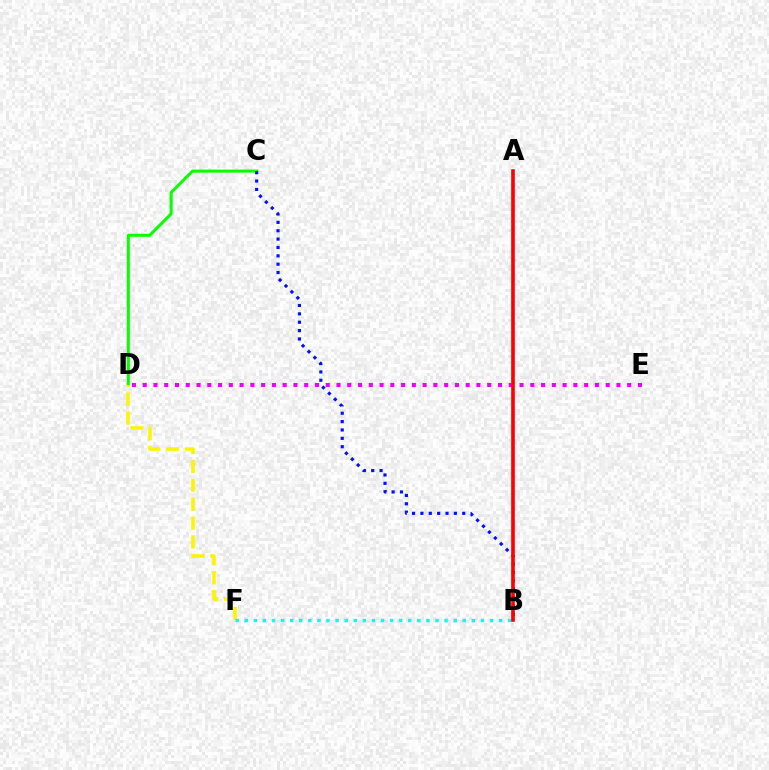{('C', 'D'): [{'color': '#08ff00', 'line_style': 'solid', 'thickness': 2.18}], ('D', 'F'): [{'color': '#fcf500', 'line_style': 'dashed', 'thickness': 2.57}], ('B', 'C'): [{'color': '#0010ff', 'line_style': 'dotted', 'thickness': 2.27}], ('D', 'E'): [{'color': '#ee00ff', 'line_style': 'dotted', 'thickness': 2.93}], ('B', 'F'): [{'color': '#00fff6', 'line_style': 'dotted', 'thickness': 2.47}], ('A', 'B'): [{'color': '#ff0000', 'line_style': 'solid', 'thickness': 2.61}]}